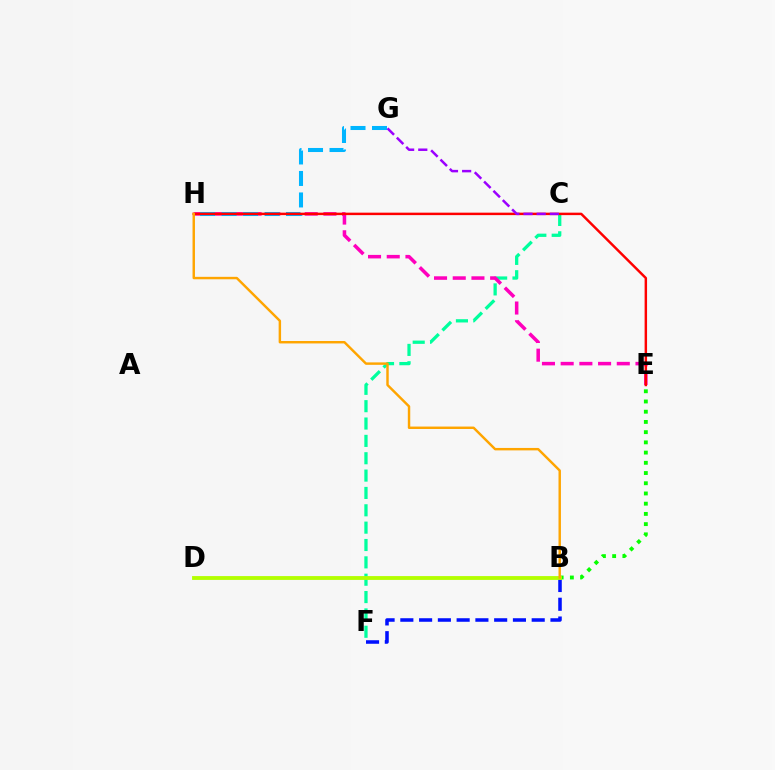{('C', 'F'): [{'color': '#00ff9d', 'line_style': 'dashed', 'thickness': 2.36}], ('E', 'H'): [{'color': '#ff00bd', 'line_style': 'dashed', 'thickness': 2.54}, {'color': '#ff0000', 'line_style': 'solid', 'thickness': 1.77}], ('B', 'F'): [{'color': '#0010ff', 'line_style': 'dashed', 'thickness': 2.55}], ('B', 'E'): [{'color': '#08ff00', 'line_style': 'dotted', 'thickness': 2.78}], ('G', 'H'): [{'color': '#00b5ff', 'line_style': 'dashed', 'thickness': 2.92}], ('B', 'D'): [{'color': '#b3ff00', 'line_style': 'solid', 'thickness': 2.76}], ('B', 'H'): [{'color': '#ffa500', 'line_style': 'solid', 'thickness': 1.76}], ('C', 'G'): [{'color': '#9b00ff', 'line_style': 'dashed', 'thickness': 1.79}]}